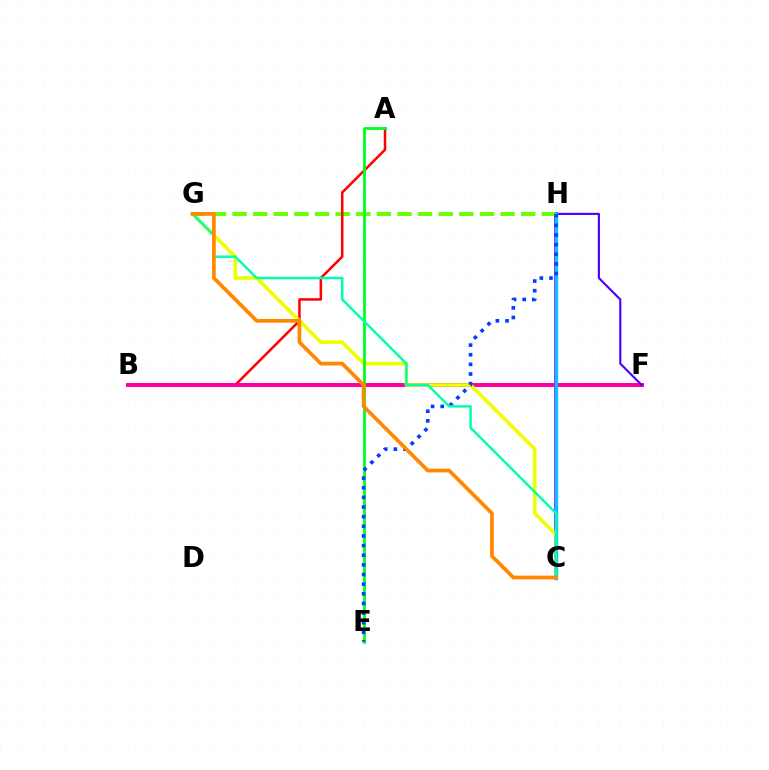{('C', 'H'): [{'color': '#d600ff', 'line_style': 'solid', 'thickness': 2.79}, {'color': '#00c7ff', 'line_style': 'solid', 'thickness': 2.45}], ('G', 'H'): [{'color': '#66ff00', 'line_style': 'dashed', 'thickness': 2.8}], ('A', 'B'): [{'color': '#ff0000', 'line_style': 'solid', 'thickness': 1.81}], ('B', 'F'): [{'color': '#ff00a0', 'line_style': 'solid', 'thickness': 2.87}], ('F', 'H'): [{'color': '#4f00ff', 'line_style': 'solid', 'thickness': 1.54}], ('C', 'G'): [{'color': '#eeff00', 'line_style': 'solid', 'thickness': 2.61}, {'color': '#00ffaf', 'line_style': 'solid', 'thickness': 1.79}, {'color': '#ff8800', 'line_style': 'solid', 'thickness': 2.68}], ('A', 'E'): [{'color': '#00ff27', 'line_style': 'solid', 'thickness': 2.04}], ('E', 'H'): [{'color': '#003fff', 'line_style': 'dotted', 'thickness': 2.62}]}